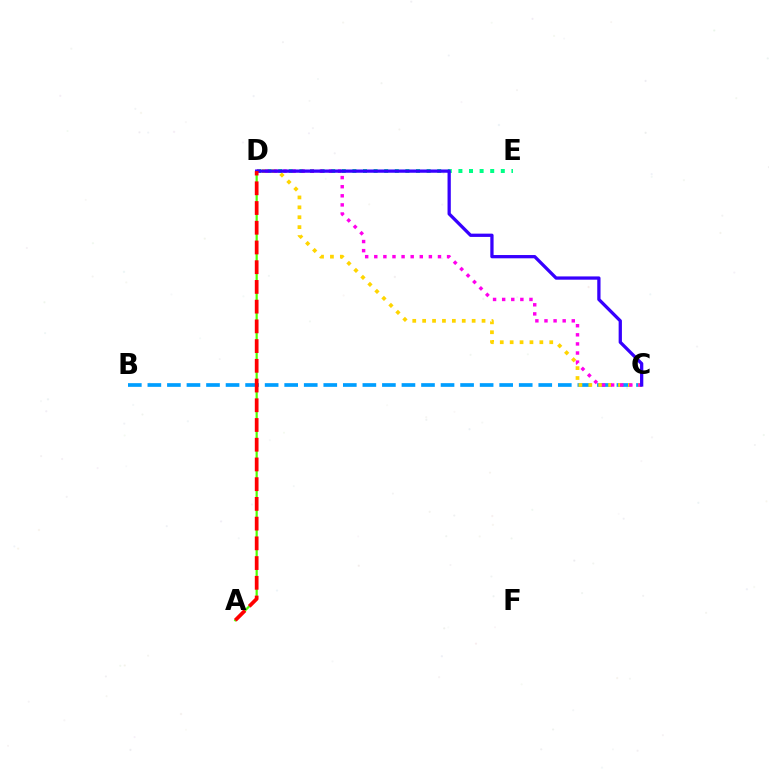{('B', 'C'): [{'color': '#009eff', 'line_style': 'dashed', 'thickness': 2.66}], ('D', 'E'): [{'color': '#00ff86', 'line_style': 'dotted', 'thickness': 2.88}], ('C', 'D'): [{'color': '#ffd500', 'line_style': 'dotted', 'thickness': 2.69}, {'color': '#ff00ed', 'line_style': 'dotted', 'thickness': 2.47}, {'color': '#3700ff', 'line_style': 'solid', 'thickness': 2.36}], ('A', 'D'): [{'color': '#4fff00', 'line_style': 'solid', 'thickness': 1.59}, {'color': '#ff0000', 'line_style': 'dashed', 'thickness': 2.68}]}